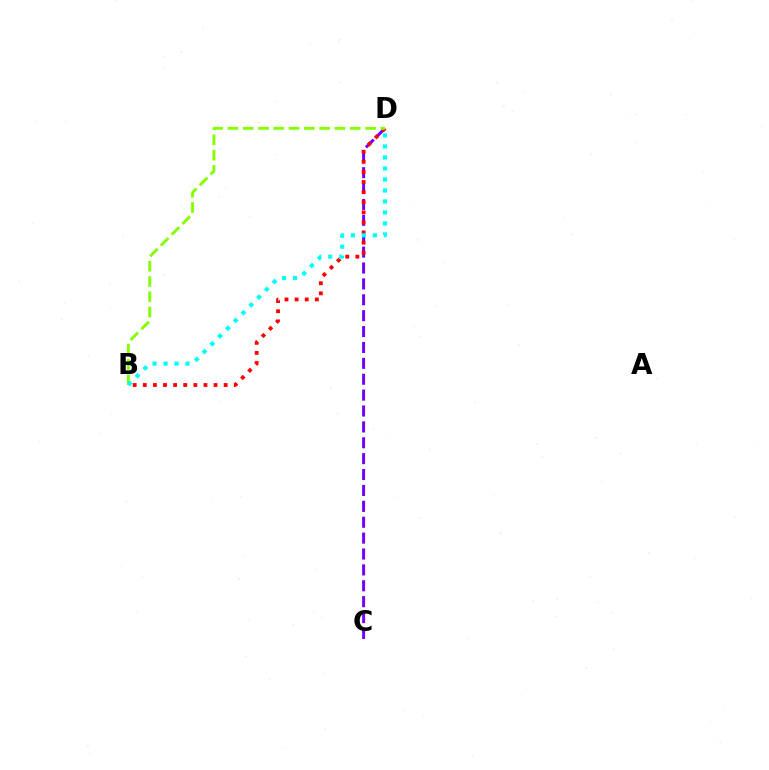{('C', 'D'): [{'color': '#7200ff', 'line_style': 'dashed', 'thickness': 2.16}], ('B', 'D'): [{'color': '#ff0000', 'line_style': 'dotted', 'thickness': 2.75}, {'color': '#84ff00', 'line_style': 'dashed', 'thickness': 2.08}, {'color': '#00fff6', 'line_style': 'dotted', 'thickness': 2.99}]}